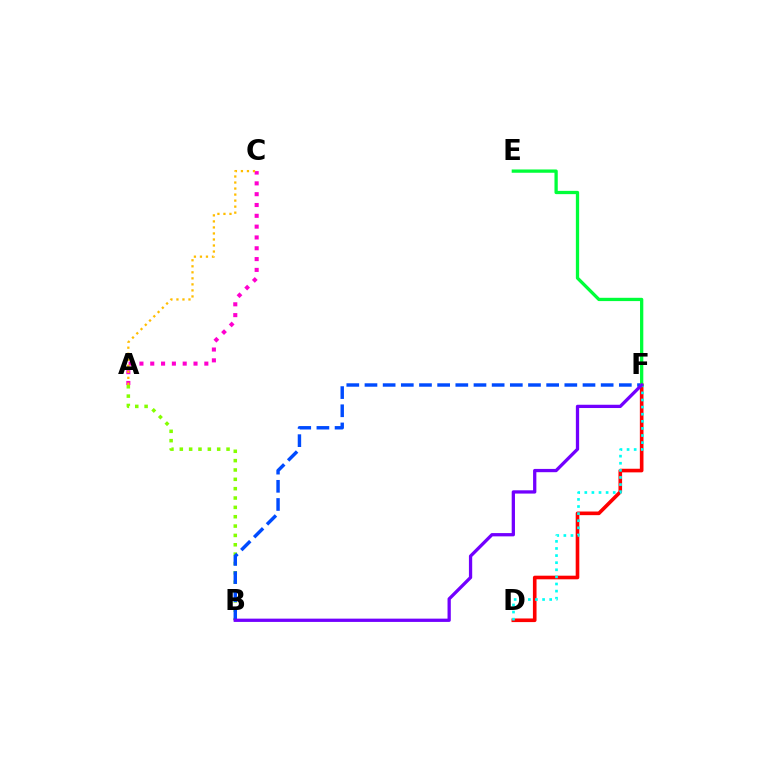{('A', 'B'): [{'color': '#84ff00', 'line_style': 'dotted', 'thickness': 2.54}], ('D', 'F'): [{'color': '#ff0000', 'line_style': 'solid', 'thickness': 2.61}, {'color': '#00fff6', 'line_style': 'dotted', 'thickness': 1.93}], ('A', 'C'): [{'color': '#ff00cf', 'line_style': 'dotted', 'thickness': 2.94}, {'color': '#ffbd00', 'line_style': 'dotted', 'thickness': 1.64}], ('B', 'F'): [{'color': '#004bff', 'line_style': 'dashed', 'thickness': 2.47}, {'color': '#7200ff', 'line_style': 'solid', 'thickness': 2.36}], ('E', 'F'): [{'color': '#00ff39', 'line_style': 'solid', 'thickness': 2.37}]}